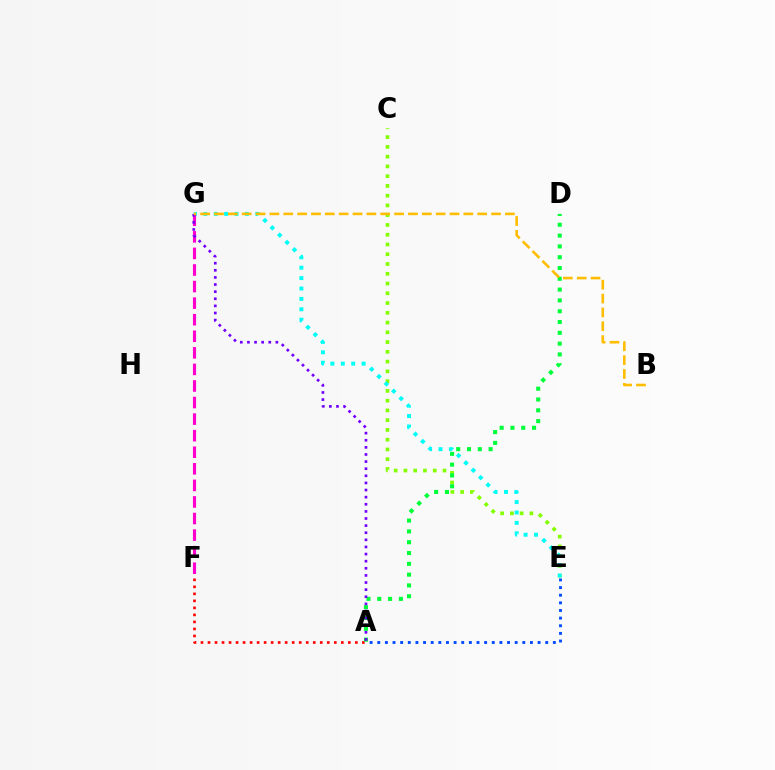{('C', 'E'): [{'color': '#84ff00', 'line_style': 'dotted', 'thickness': 2.65}], ('A', 'F'): [{'color': '#ff0000', 'line_style': 'dotted', 'thickness': 1.91}], ('A', 'D'): [{'color': '#00ff39', 'line_style': 'dotted', 'thickness': 2.94}], ('A', 'E'): [{'color': '#004bff', 'line_style': 'dotted', 'thickness': 2.07}], ('E', 'G'): [{'color': '#00fff6', 'line_style': 'dotted', 'thickness': 2.82}], ('F', 'G'): [{'color': '#ff00cf', 'line_style': 'dashed', 'thickness': 2.25}], ('A', 'G'): [{'color': '#7200ff', 'line_style': 'dotted', 'thickness': 1.93}], ('B', 'G'): [{'color': '#ffbd00', 'line_style': 'dashed', 'thickness': 1.88}]}